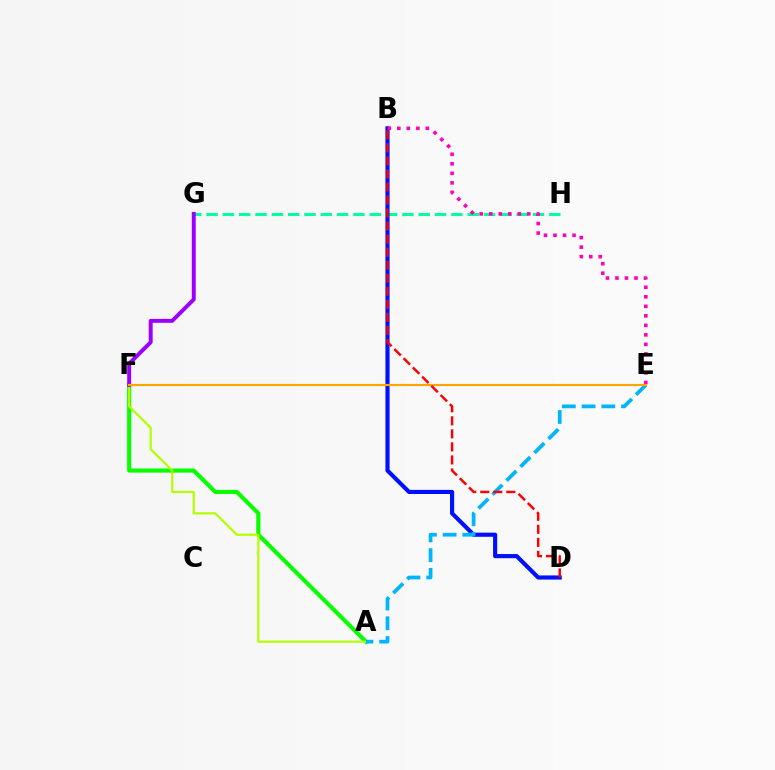{('A', 'F'): [{'color': '#08ff00', 'line_style': 'solid', 'thickness': 2.97}, {'color': '#b3ff00', 'line_style': 'solid', 'thickness': 1.59}], ('G', 'H'): [{'color': '#00ff9d', 'line_style': 'dashed', 'thickness': 2.22}], ('F', 'G'): [{'color': '#9b00ff', 'line_style': 'solid', 'thickness': 2.83}], ('B', 'D'): [{'color': '#0010ff', 'line_style': 'solid', 'thickness': 2.98}, {'color': '#ff0000', 'line_style': 'dashed', 'thickness': 1.77}], ('A', 'E'): [{'color': '#00b5ff', 'line_style': 'dashed', 'thickness': 2.68}], ('B', 'E'): [{'color': '#ff00bd', 'line_style': 'dotted', 'thickness': 2.59}], ('E', 'F'): [{'color': '#ffa500', 'line_style': 'solid', 'thickness': 1.54}]}